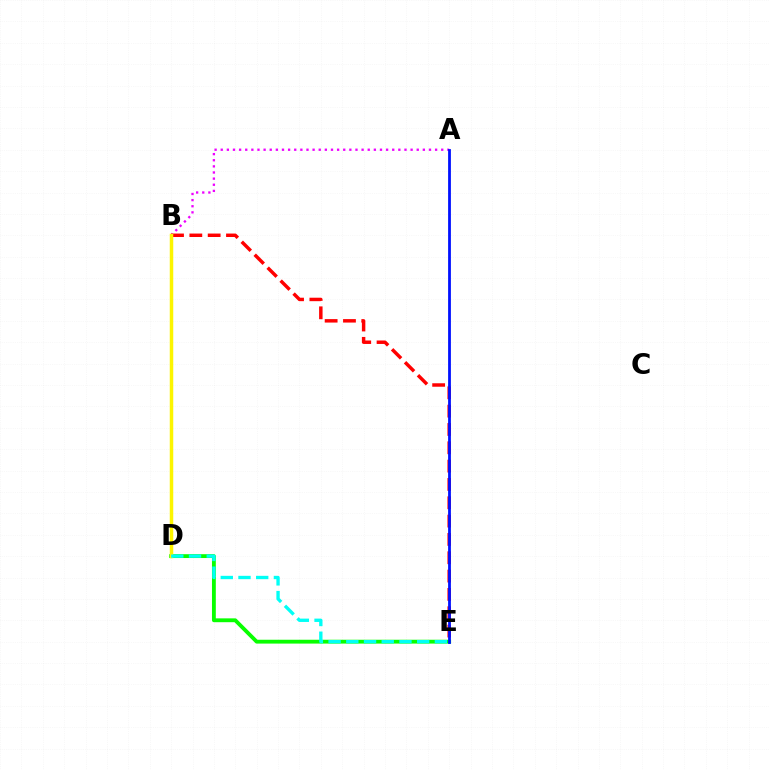{('A', 'B'): [{'color': '#ee00ff', 'line_style': 'dotted', 'thickness': 1.66}], ('B', 'E'): [{'color': '#ff0000', 'line_style': 'dashed', 'thickness': 2.49}], ('D', 'E'): [{'color': '#08ff00', 'line_style': 'solid', 'thickness': 2.76}, {'color': '#00fff6', 'line_style': 'dashed', 'thickness': 2.41}], ('B', 'D'): [{'color': '#fcf500', 'line_style': 'solid', 'thickness': 2.51}], ('A', 'E'): [{'color': '#0010ff', 'line_style': 'solid', 'thickness': 2.01}]}